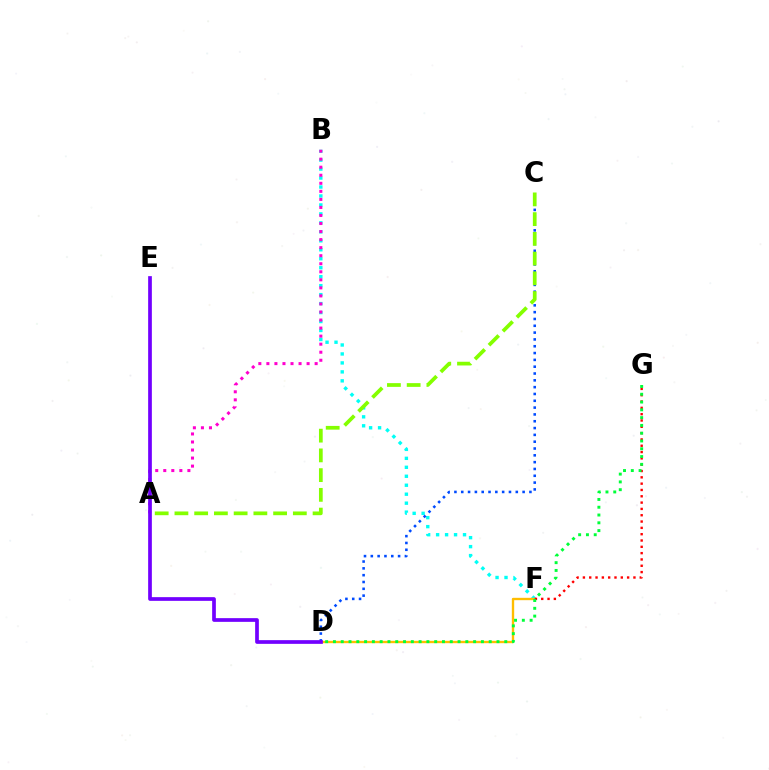{('B', 'F'): [{'color': '#00fff6', 'line_style': 'dotted', 'thickness': 2.44}], ('A', 'B'): [{'color': '#ff00cf', 'line_style': 'dotted', 'thickness': 2.19}], ('D', 'F'): [{'color': '#ffbd00', 'line_style': 'solid', 'thickness': 1.7}], ('F', 'G'): [{'color': '#ff0000', 'line_style': 'dotted', 'thickness': 1.72}], ('C', 'D'): [{'color': '#004bff', 'line_style': 'dotted', 'thickness': 1.85}], ('D', 'G'): [{'color': '#00ff39', 'line_style': 'dotted', 'thickness': 2.12}], ('A', 'C'): [{'color': '#84ff00', 'line_style': 'dashed', 'thickness': 2.68}], ('D', 'E'): [{'color': '#7200ff', 'line_style': 'solid', 'thickness': 2.66}]}